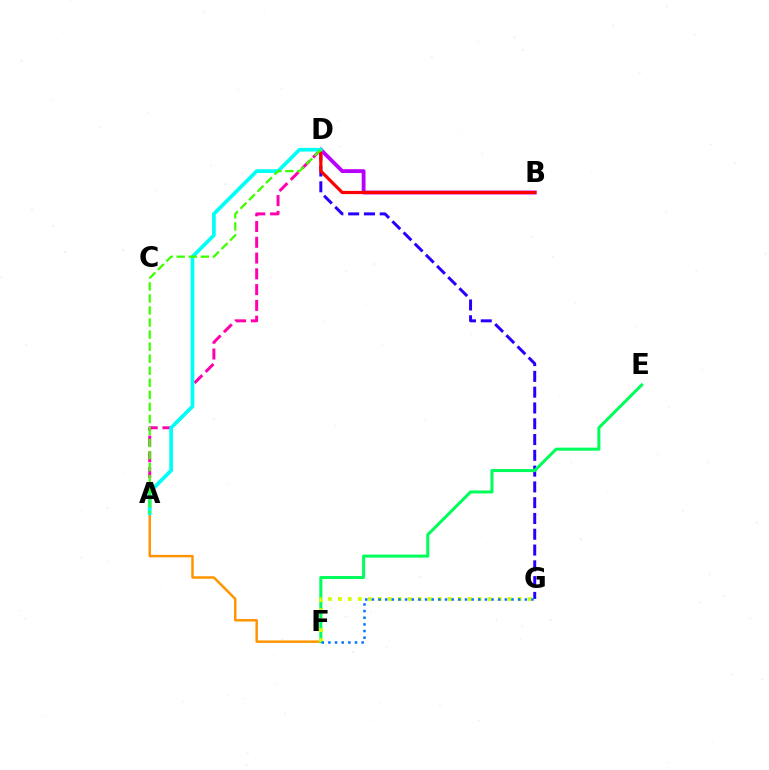{('D', 'G'): [{'color': '#2500ff', 'line_style': 'dashed', 'thickness': 2.14}], ('A', 'F'): [{'color': '#ff9400', 'line_style': 'solid', 'thickness': 1.78}], ('A', 'D'): [{'color': '#ff00ac', 'line_style': 'dashed', 'thickness': 2.14}, {'color': '#00fff6', 'line_style': 'solid', 'thickness': 2.66}, {'color': '#3dff00', 'line_style': 'dashed', 'thickness': 1.64}], ('B', 'D'): [{'color': '#b900ff', 'line_style': 'solid', 'thickness': 2.75}, {'color': '#ff0000', 'line_style': 'solid', 'thickness': 2.29}], ('E', 'F'): [{'color': '#00ff5c', 'line_style': 'solid', 'thickness': 2.2}], ('F', 'G'): [{'color': '#d1ff00', 'line_style': 'dotted', 'thickness': 2.71}, {'color': '#0074ff', 'line_style': 'dotted', 'thickness': 1.81}]}